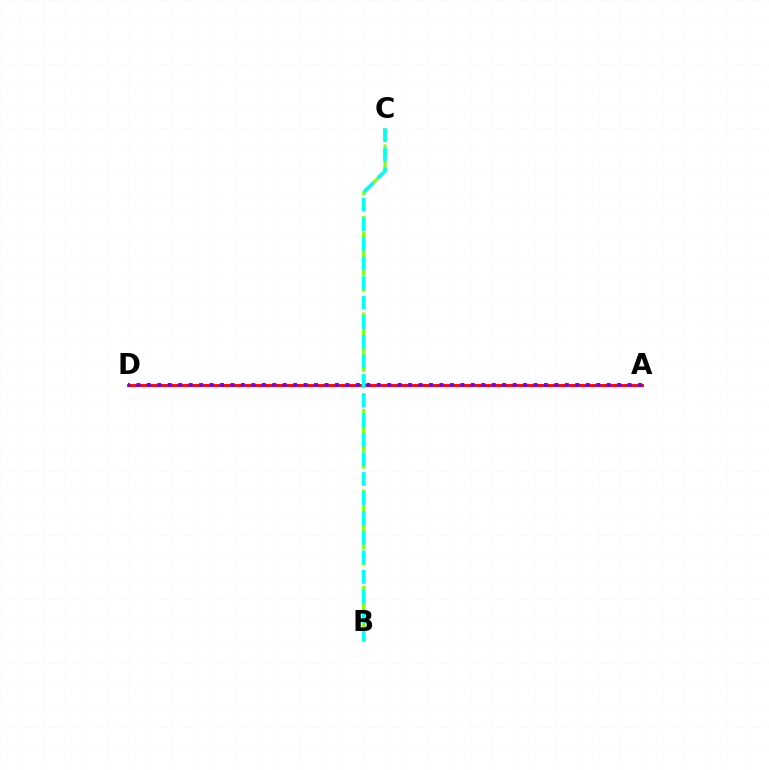{('A', 'D'): [{'color': '#ff0000', 'line_style': 'solid', 'thickness': 2.07}, {'color': '#7200ff', 'line_style': 'dotted', 'thickness': 2.84}], ('B', 'C'): [{'color': '#84ff00', 'line_style': 'dashed', 'thickness': 2.19}, {'color': '#00fff6', 'line_style': 'dashed', 'thickness': 2.66}]}